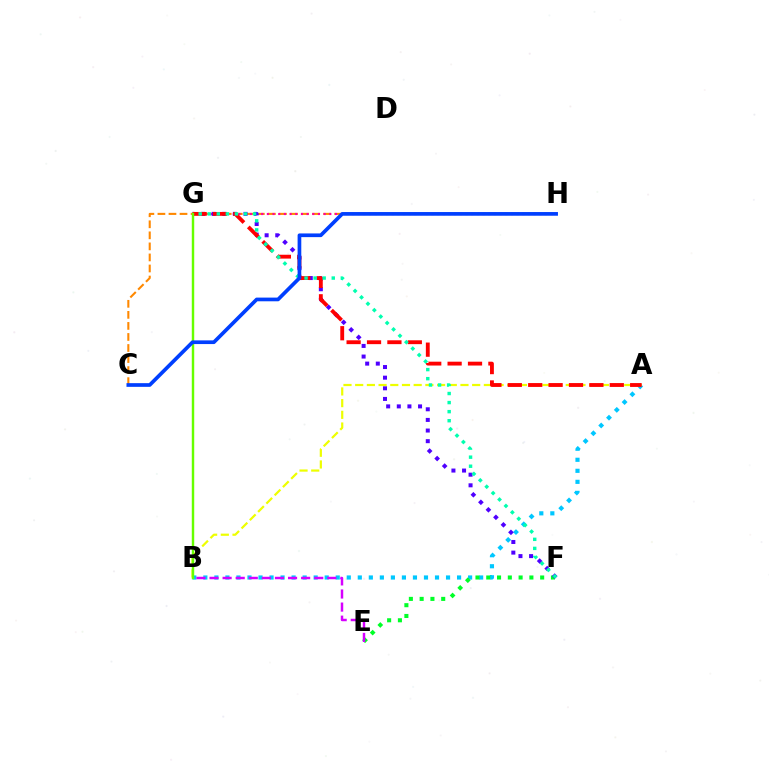{('C', 'H'): [{'color': '#ff8800', 'line_style': 'dashed', 'thickness': 1.5}, {'color': '#003fff', 'line_style': 'solid', 'thickness': 2.66}], ('A', 'B'): [{'color': '#00c7ff', 'line_style': 'dotted', 'thickness': 3.0}, {'color': '#eeff00', 'line_style': 'dashed', 'thickness': 1.59}], ('G', 'H'): [{'color': '#ff00a0', 'line_style': 'dotted', 'thickness': 1.54}], ('E', 'F'): [{'color': '#00ff27', 'line_style': 'dotted', 'thickness': 2.93}], ('F', 'G'): [{'color': '#4f00ff', 'line_style': 'dotted', 'thickness': 2.89}, {'color': '#00ffaf', 'line_style': 'dotted', 'thickness': 2.46}], ('A', 'G'): [{'color': '#ff0000', 'line_style': 'dashed', 'thickness': 2.77}], ('B', 'E'): [{'color': '#d600ff', 'line_style': 'dashed', 'thickness': 1.78}], ('B', 'G'): [{'color': '#66ff00', 'line_style': 'solid', 'thickness': 1.76}]}